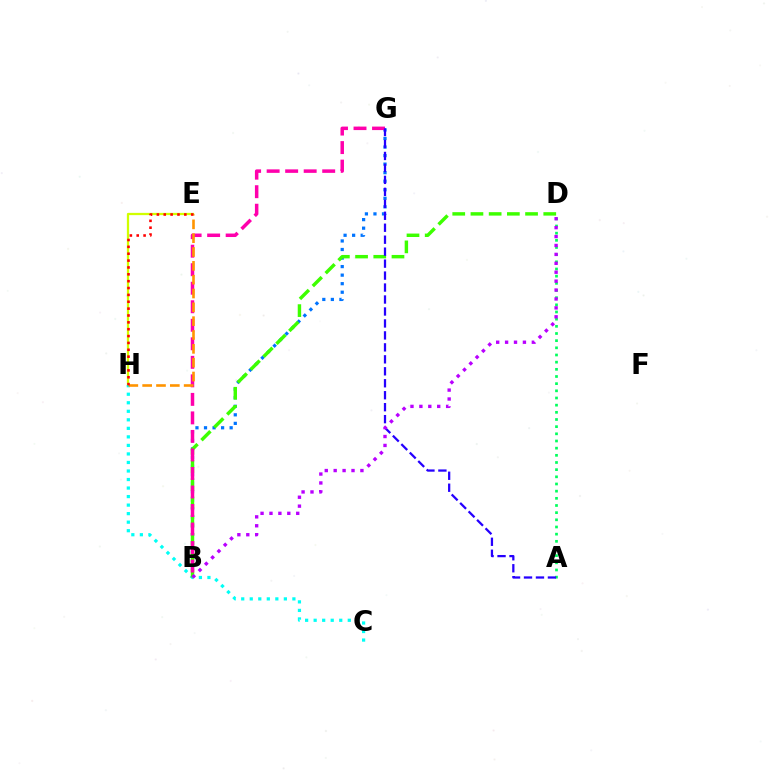{('E', 'H'): [{'color': '#d1ff00', 'line_style': 'solid', 'thickness': 1.63}, {'color': '#ff9400', 'line_style': 'dashed', 'thickness': 1.88}, {'color': '#ff0000', 'line_style': 'dotted', 'thickness': 1.86}], ('B', 'G'): [{'color': '#0074ff', 'line_style': 'dotted', 'thickness': 2.32}, {'color': '#ff00ac', 'line_style': 'dashed', 'thickness': 2.52}], ('C', 'H'): [{'color': '#00fff6', 'line_style': 'dotted', 'thickness': 2.32}], ('B', 'D'): [{'color': '#3dff00', 'line_style': 'dashed', 'thickness': 2.47}, {'color': '#b900ff', 'line_style': 'dotted', 'thickness': 2.42}], ('A', 'D'): [{'color': '#00ff5c', 'line_style': 'dotted', 'thickness': 1.95}], ('A', 'G'): [{'color': '#2500ff', 'line_style': 'dashed', 'thickness': 1.63}]}